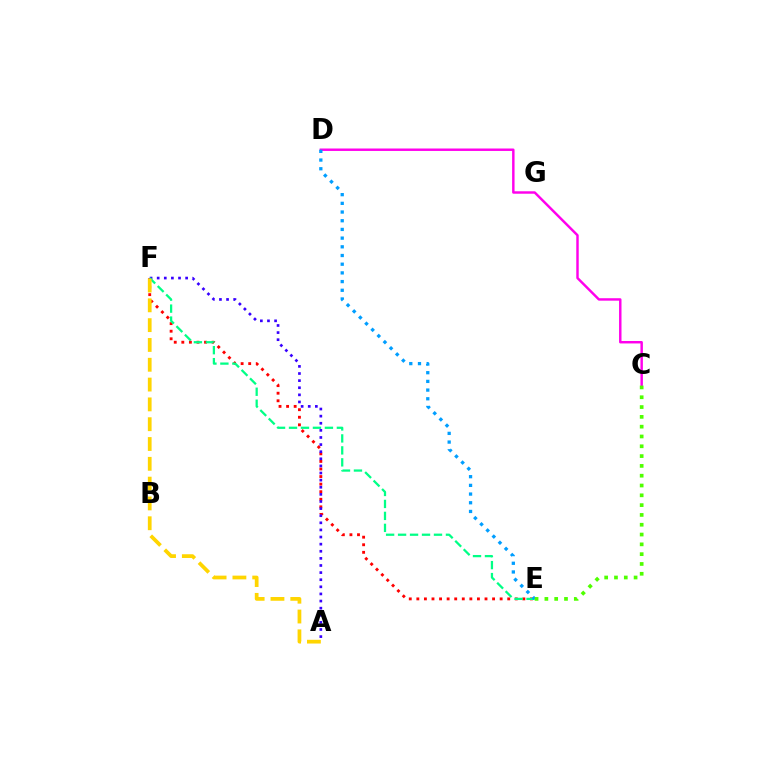{('E', 'F'): [{'color': '#ff0000', 'line_style': 'dotted', 'thickness': 2.06}, {'color': '#00ff86', 'line_style': 'dashed', 'thickness': 1.63}], ('C', 'D'): [{'color': '#ff00ed', 'line_style': 'solid', 'thickness': 1.76}], ('A', 'F'): [{'color': '#3700ff', 'line_style': 'dotted', 'thickness': 1.93}, {'color': '#ffd500', 'line_style': 'dashed', 'thickness': 2.69}], ('D', 'E'): [{'color': '#009eff', 'line_style': 'dotted', 'thickness': 2.36}], ('C', 'E'): [{'color': '#4fff00', 'line_style': 'dotted', 'thickness': 2.66}]}